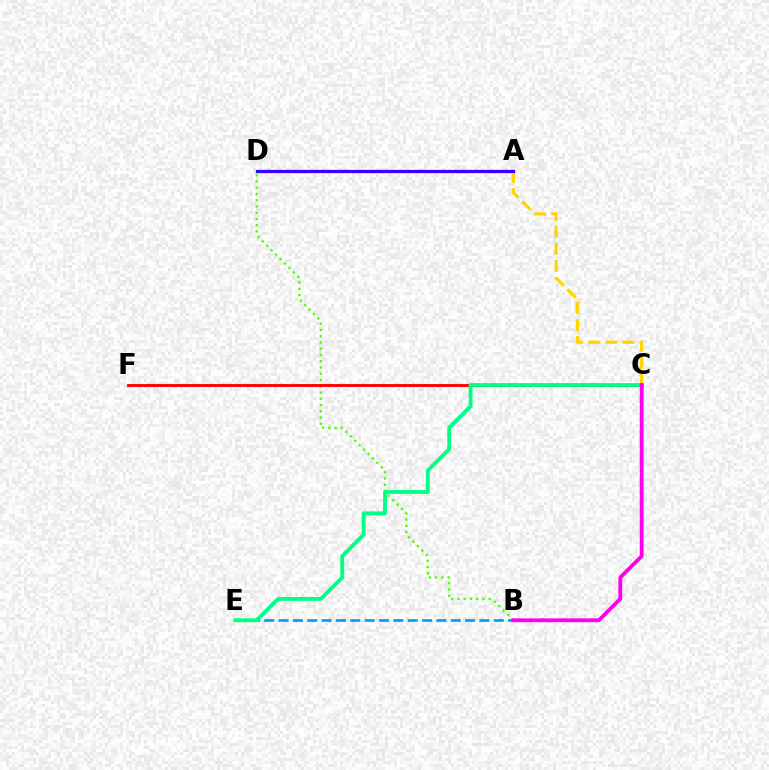{('B', 'E'): [{'color': '#009eff', 'line_style': 'dashed', 'thickness': 1.95}], ('B', 'D'): [{'color': '#4fff00', 'line_style': 'dotted', 'thickness': 1.7}], ('C', 'F'): [{'color': '#ff0000', 'line_style': 'solid', 'thickness': 2.08}], ('A', 'C'): [{'color': '#ffd500', 'line_style': 'dashed', 'thickness': 2.31}], ('C', 'E'): [{'color': '#00ff86', 'line_style': 'solid', 'thickness': 2.75}], ('B', 'C'): [{'color': '#ff00ed', 'line_style': 'solid', 'thickness': 2.75}], ('A', 'D'): [{'color': '#3700ff', 'line_style': 'solid', 'thickness': 2.34}]}